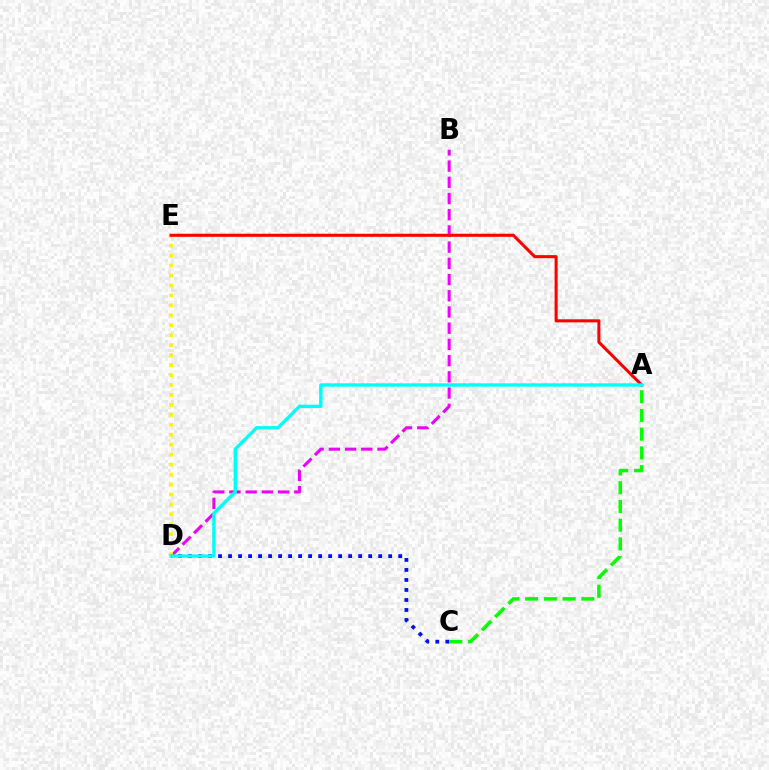{('B', 'D'): [{'color': '#ee00ff', 'line_style': 'dashed', 'thickness': 2.2}], ('D', 'E'): [{'color': '#fcf500', 'line_style': 'dotted', 'thickness': 2.7}], ('C', 'D'): [{'color': '#0010ff', 'line_style': 'dotted', 'thickness': 2.72}], ('A', 'E'): [{'color': '#ff0000', 'line_style': 'solid', 'thickness': 2.2}], ('A', 'C'): [{'color': '#08ff00', 'line_style': 'dashed', 'thickness': 2.54}], ('A', 'D'): [{'color': '#00fff6', 'line_style': 'solid', 'thickness': 2.42}]}